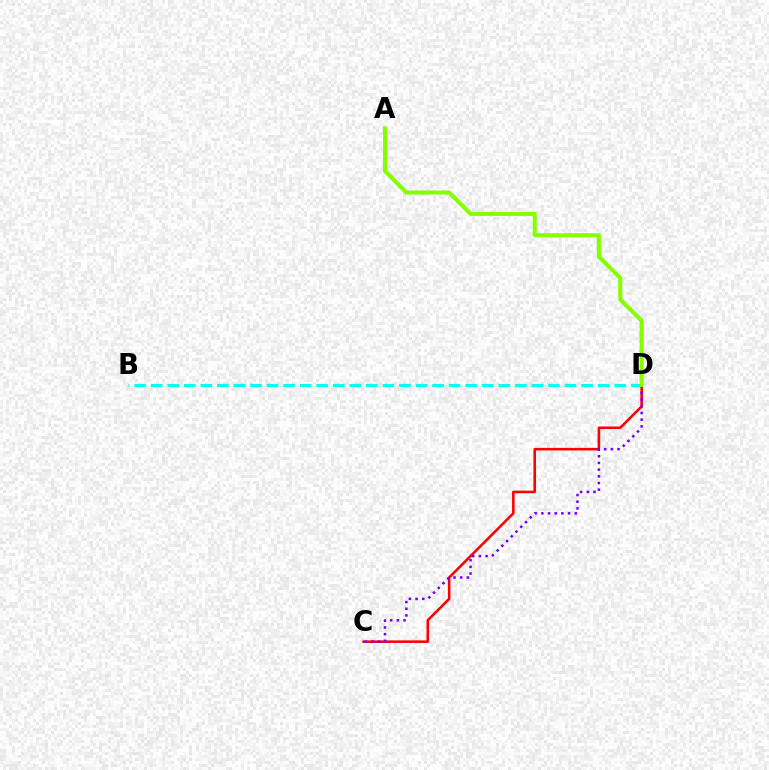{('C', 'D'): [{'color': '#ff0000', 'line_style': 'solid', 'thickness': 1.85}, {'color': '#7200ff', 'line_style': 'dotted', 'thickness': 1.82}], ('B', 'D'): [{'color': '#00fff6', 'line_style': 'dashed', 'thickness': 2.25}], ('A', 'D'): [{'color': '#84ff00', 'line_style': 'solid', 'thickness': 2.93}]}